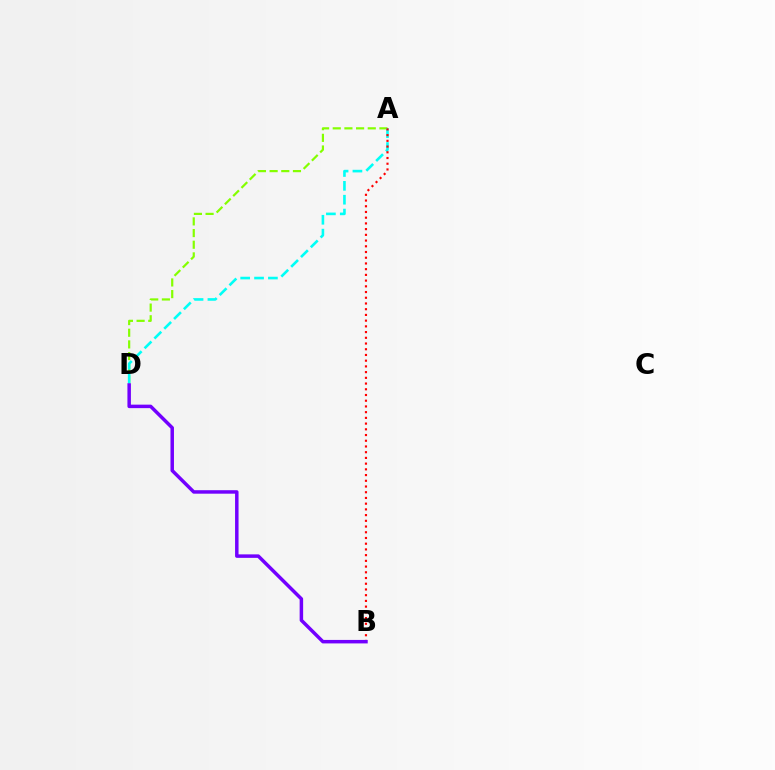{('A', 'D'): [{'color': '#84ff00', 'line_style': 'dashed', 'thickness': 1.59}, {'color': '#00fff6', 'line_style': 'dashed', 'thickness': 1.88}], ('A', 'B'): [{'color': '#ff0000', 'line_style': 'dotted', 'thickness': 1.55}], ('B', 'D'): [{'color': '#7200ff', 'line_style': 'solid', 'thickness': 2.51}]}